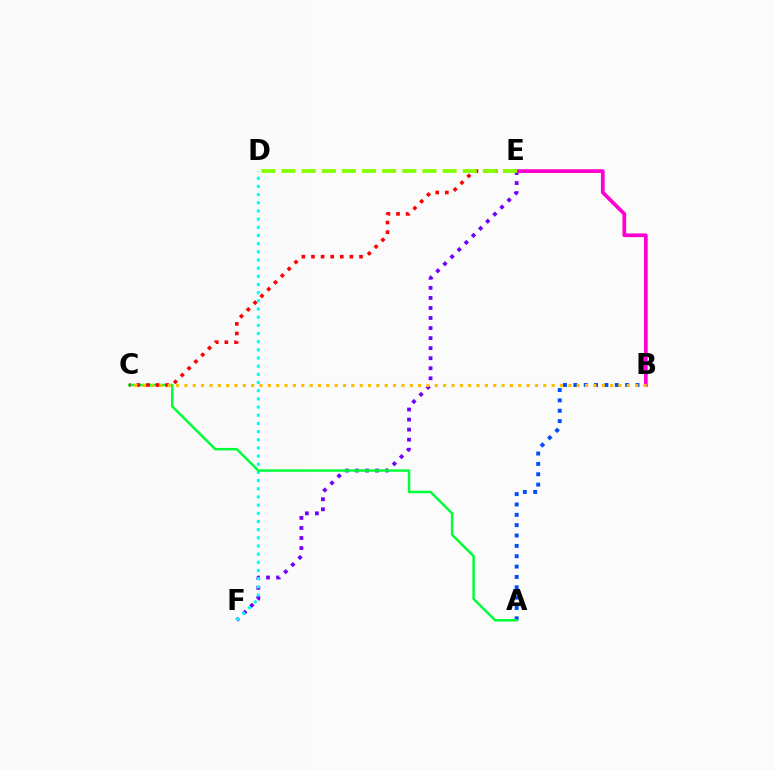{('E', 'F'): [{'color': '#7200ff', 'line_style': 'dotted', 'thickness': 2.73}], ('A', 'B'): [{'color': '#004bff', 'line_style': 'dotted', 'thickness': 2.81}], ('D', 'F'): [{'color': '#00fff6', 'line_style': 'dotted', 'thickness': 2.22}], ('B', 'E'): [{'color': '#ff00cf', 'line_style': 'solid', 'thickness': 2.69}], ('A', 'C'): [{'color': '#00ff39', 'line_style': 'solid', 'thickness': 1.79}], ('C', 'E'): [{'color': '#ff0000', 'line_style': 'dotted', 'thickness': 2.61}], ('B', 'C'): [{'color': '#ffbd00', 'line_style': 'dotted', 'thickness': 2.27}], ('D', 'E'): [{'color': '#84ff00', 'line_style': 'dashed', 'thickness': 2.74}]}